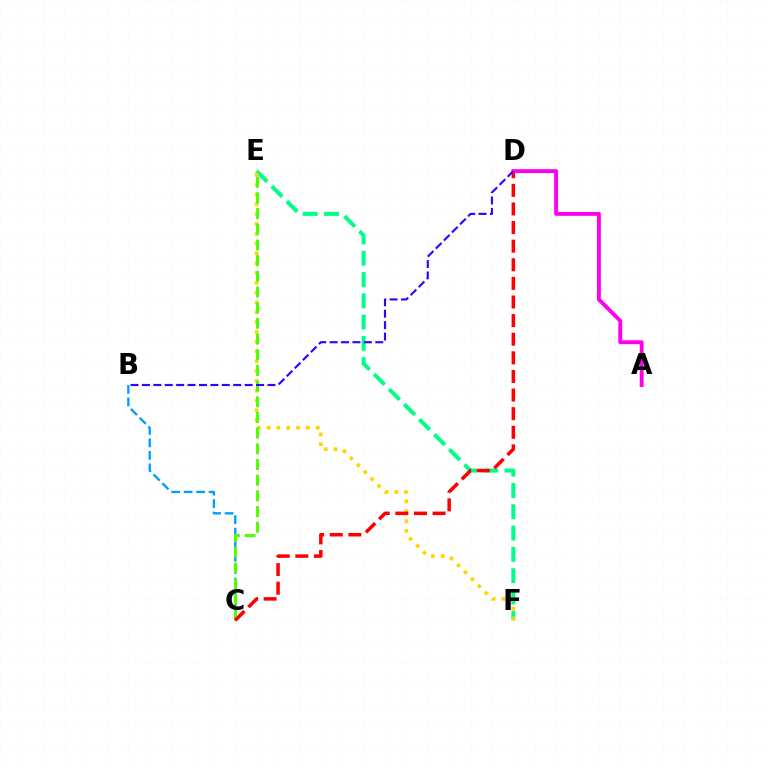{('E', 'F'): [{'color': '#00ff86', 'line_style': 'dashed', 'thickness': 2.89}, {'color': '#ffd500', 'line_style': 'dotted', 'thickness': 2.66}], ('B', 'C'): [{'color': '#009eff', 'line_style': 'dashed', 'thickness': 1.7}], ('C', 'E'): [{'color': '#4fff00', 'line_style': 'dashed', 'thickness': 2.13}], ('C', 'D'): [{'color': '#ff0000', 'line_style': 'dashed', 'thickness': 2.53}], ('A', 'D'): [{'color': '#ff00ed', 'line_style': 'solid', 'thickness': 2.8}], ('B', 'D'): [{'color': '#3700ff', 'line_style': 'dashed', 'thickness': 1.55}]}